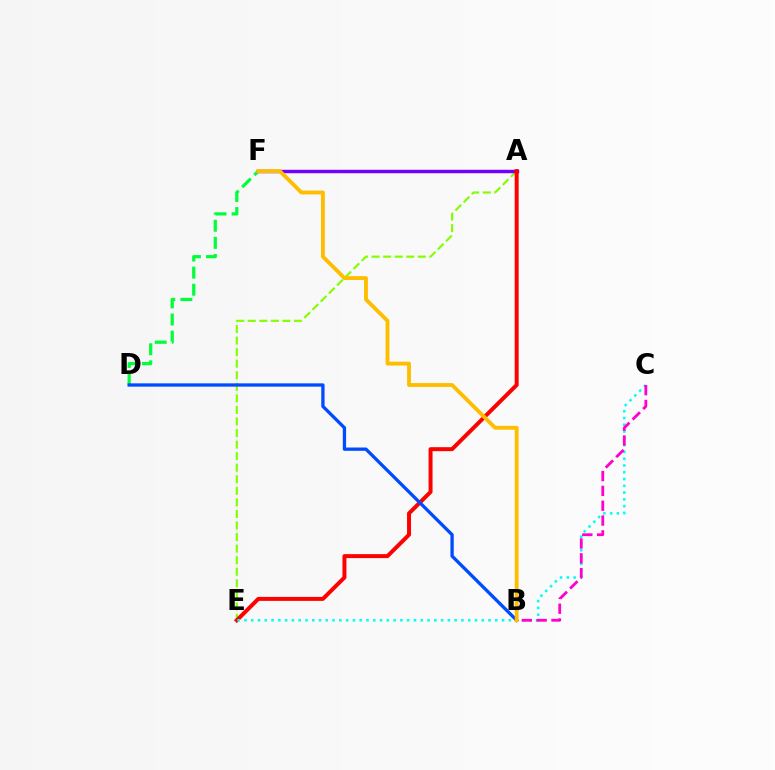{('A', 'E'): [{'color': '#84ff00', 'line_style': 'dashed', 'thickness': 1.57}, {'color': '#ff0000', 'line_style': 'solid', 'thickness': 2.86}], ('A', 'F'): [{'color': '#7200ff', 'line_style': 'solid', 'thickness': 2.47}], ('D', 'F'): [{'color': '#00ff39', 'line_style': 'dashed', 'thickness': 2.32}], ('C', 'E'): [{'color': '#00fff6', 'line_style': 'dotted', 'thickness': 1.84}], ('B', 'D'): [{'color': '#004bff', 'line_style': 'solid', 'thickness': 2.37}], ('B', 'C'): [{'color': '#ff00cf', 'line_style': 'dashed', 'thickness': 2.01}], ('B', 'F'): [{'color': '#ffbd00', 'line_style': 'solid', 'thickness': 2.77}]}